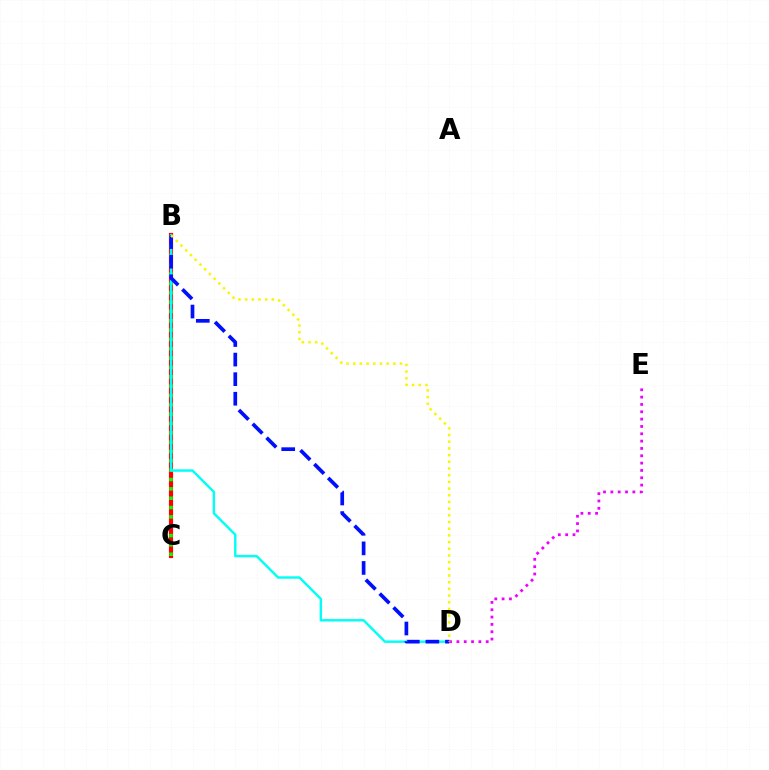{('B', 'C'): [{'color': '#ff0000', 'line_style': 'solid', 'thickness': 2.99}, {'color': '#08ff00', 'line_style': 'dotted', 'thickness': 2.54}], ('B', 'D'): [{'color': '#00fff6', 'line_style': 'solid', 'thickness': 1.74}, {'color': '#0010ff', 'line_style': 'dashed', 'thickness': 2.66}, {'color': '#fcf500', 'line_style': 'dotted', 'thickness': 1.82}], ('D', 'E'): [{'color': '#ee00ff', 'line_style': 'dotted', 'thickness': 1.99}]}